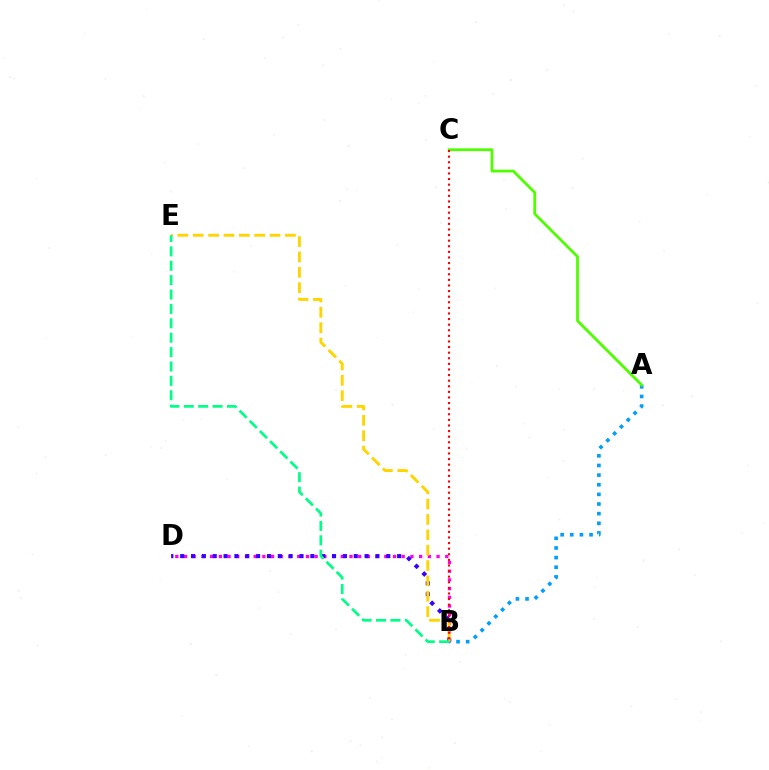{('B', 'D'): [{'color': '#ff00ed', 'line_style': 'dotted', 'thickness': 2.37}, {'color': '#3700ff', 'line_style': 'dotted', 'thickness': 2.95}], ('A', 'B'): [{'color': '#009eff', 'line_style': 'dotted', 'thickness': 2.62}], ('B', 'E'): [{'color': '#ffd500', 'line_style': 'dashed', 'thickness': 2.09}, {'color': '#00ff86', 'line_style': 'dashed', 'thickness': 1.96}], ('A', 'C'): [{'color': '#4fff00', 'line_style': 'solid', 'thickness': 2.0}], ('B', 'C'): [{'color': '#ff0000', 'line_style': 'dotted', 'thickness': 1.52}]}